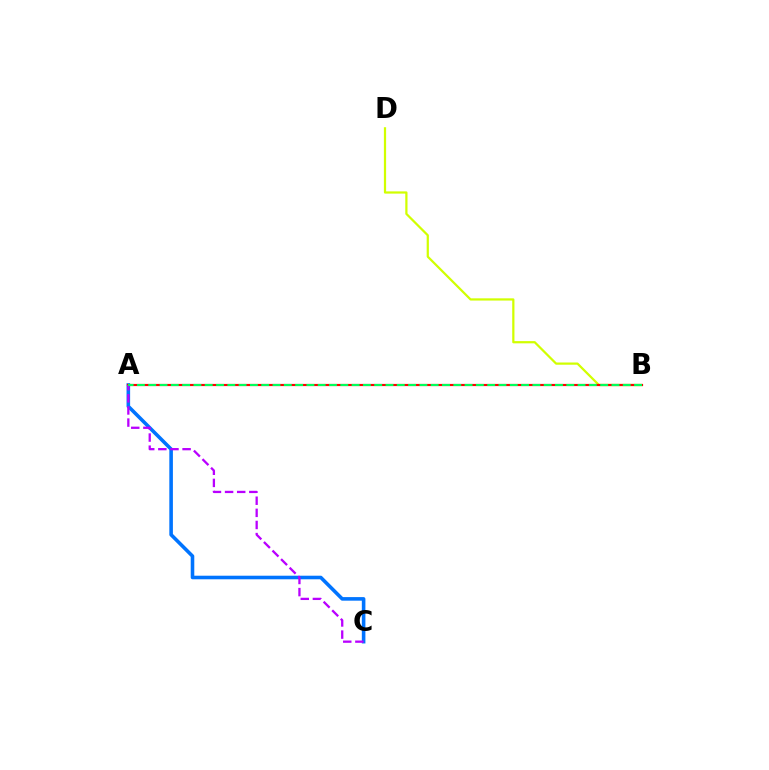{('A', 'C'): [{'color': '#0074ff', 'line_style': 'solid', 'thickness': 2.58}, {'color': '#b900ff', 'line_style': 'dashed', 'thickness': 1.65}], ('B', 'D'): [{'color': '#d1ff00', 'line_style': 'solid', 'thickness': 1.6}], ('A', 'B'): [{'color': '#ff0000', 'line_style': 'solid', 'thickness': 1.57}, {'color': '#00ff5c', 'line_style': 'dashed', 'thickness': 1.53}]}